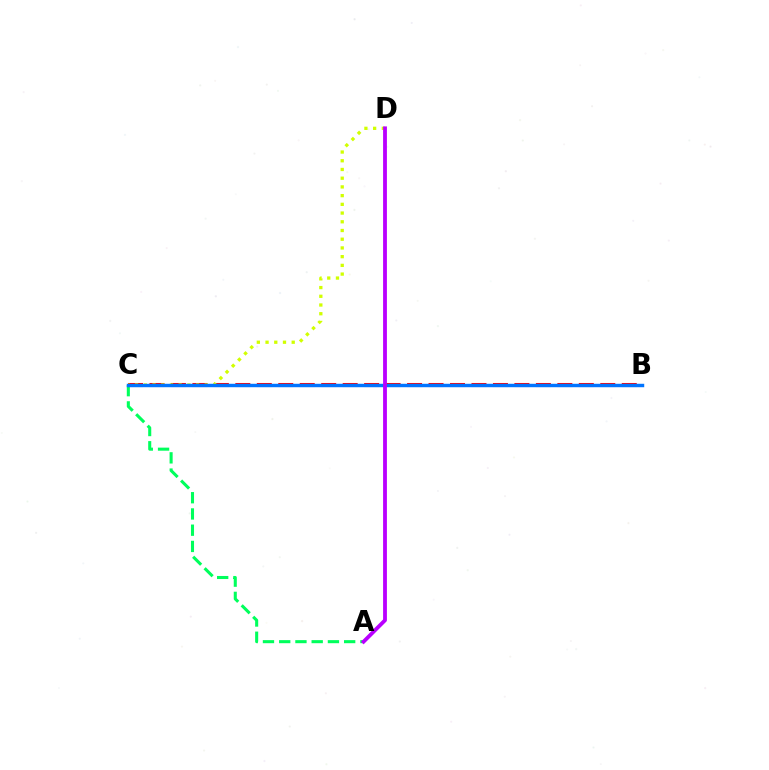{('A', 'C'): [{'color': '#00ff5c', 'line_style': 'dashed', 'thickness': 2.21}], ('B', 'C'): [{'color': '#ff0000', 'line_style': 'dashed', 'thickness': 2.92}, {'color': '#0074ff', 'line_style': 'solid', 'thickness': 2.48}], ('C', 'D'): [{'color': '#d1ff00', 'line_style': 'dotted', 'thickness': 2.37}], ('A', 'D'): [{'color': '#b900ff', 'line_style': 'solid', 'thickness': 2.75}]}